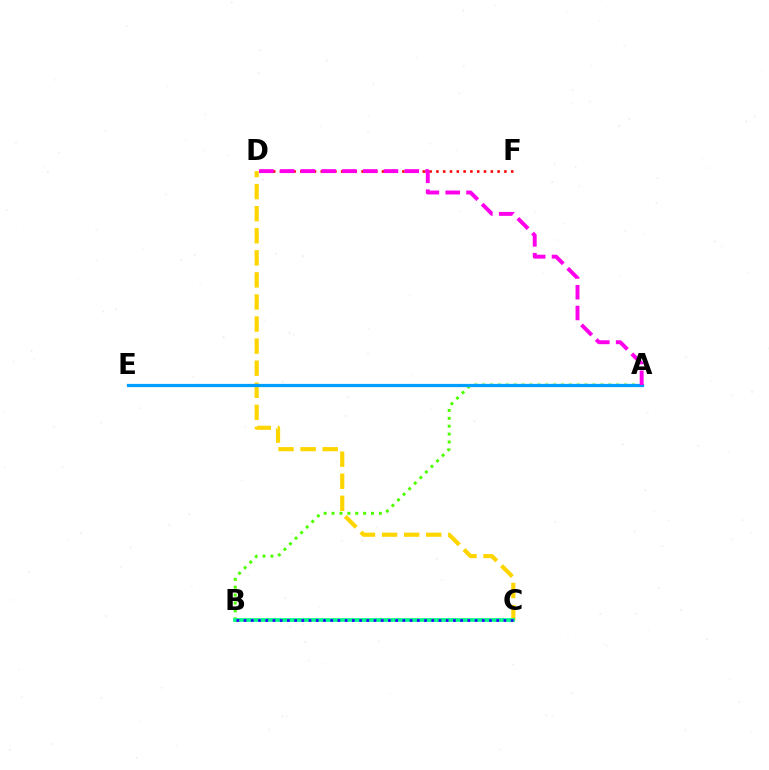{('C', 'D'): [{'color': '#ffd500', 'line_style': 'dashed', 'thickness': 3.0}], ('D', 'F'): [{'color': '#ff0000', 'line_style': 'dotted', 'thickness': 1.85}], ('A', 'B'): [{'color': '#4fff00', 'line_style': 'dotted', 'thickness': 2.14}], ('A', 'E'): [{'color': '#009eff', 'line_style': 'solid', 'thickness': 2.33}], ('B', 'C'): [{'color': '#00ff86', 'line_style': 'solid', 'thickness': 2.71}, {'color': '#3700ff', 'line_style': 'dotted', 'thickness': 1.96}], ('A', 'D'): [{'color': '#ff00ed', 'line_style': 'dashed', 'thickness': 2.82}]}